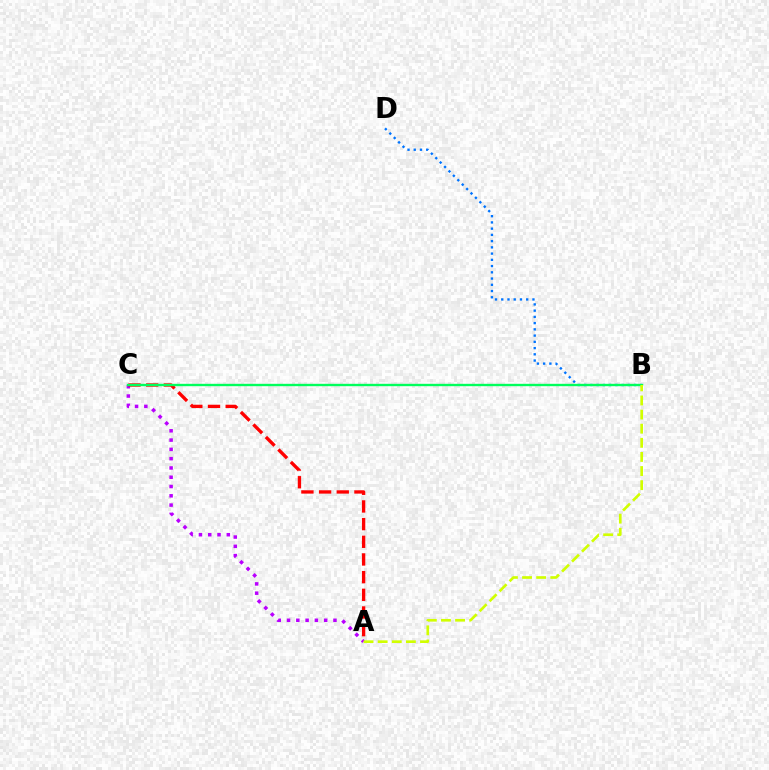{('B', 'D'): [{'color': '#0074ff', 'line_style': 'dotted', 'thickness': 1.7}], ('A', 'C'): [{'color': '#b900ff', 'line_style': 'dotted', 'thickness': 2.52}, {'color': '#ff0000', 'line_style': 'dashed', 'thickness': 2.4}], ('B', 'C'): [{'color': '#00ff5c', 'line_style': 'solid', 'thickness': 1.71}], ('A', 'B'): [{'color': '#d1ff00', 'line_style': 'dashed', 'thickness': 1.92}]}